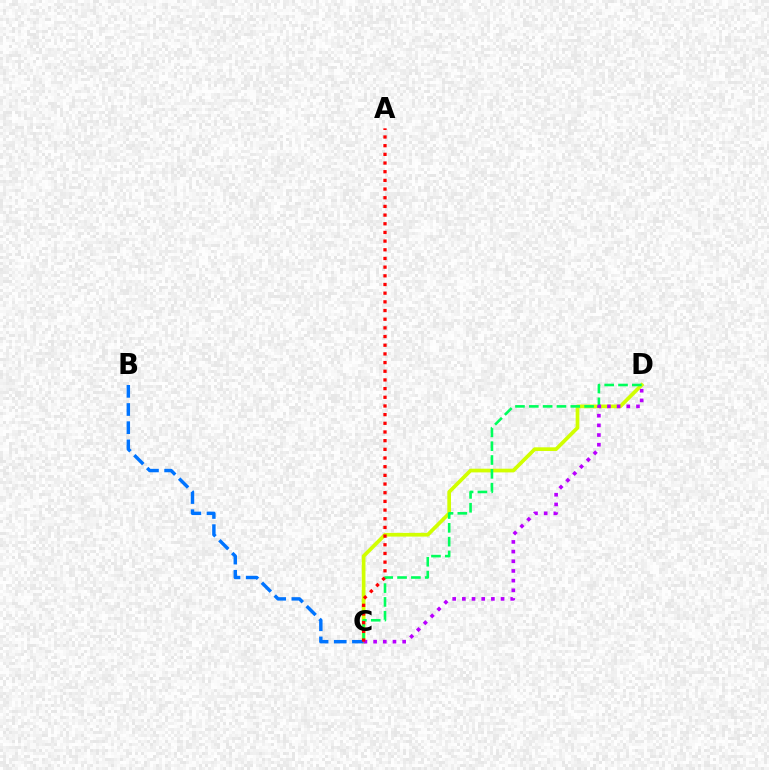{('C', 'D'): [{'color': '#d1ff00', 'line_style': 'solid', 'thickness': 2.67}, {'color': '#00ff5c', 'line_style': 'dashed', 'thickness': 1.88}, {'color': '#b900ff', 'line_style': 'dotted', 'thickness': 2.63}], ('B', 'C'): [{'color': '#0074ff', 'line_style': 'dashed', 'thickness': 2.47}], ('A', 'C'): [{'color': '#ff0000', 'line_style': 'dotted', 'thickness': 2.36}]}